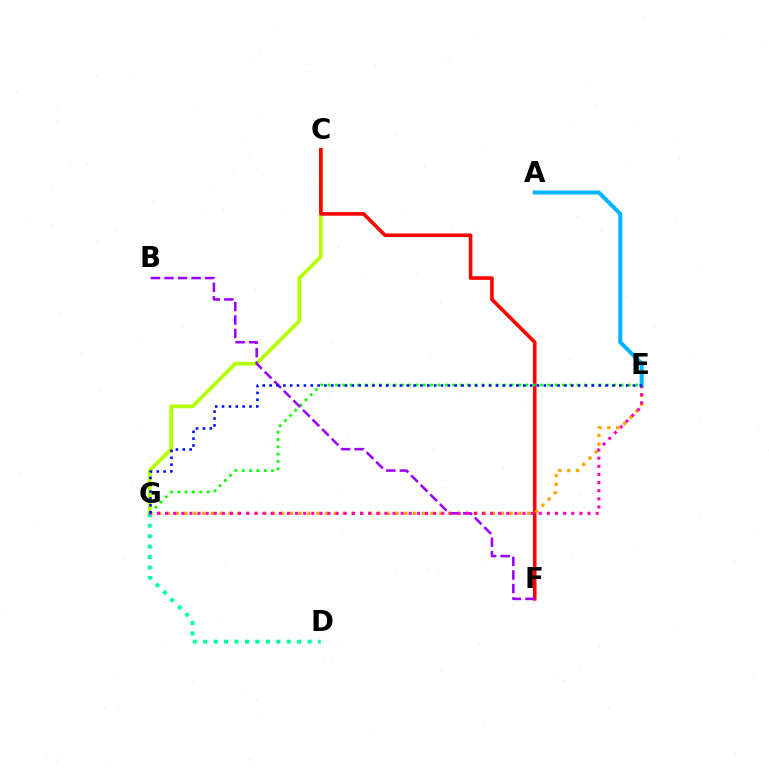{('C', 'G'): [{'color': '#b3ff00', 'line_style': 'solid', 'thickness': 2.68}], ('C', 'F'): [{'color': '#ff0000', 'line_style': 'solid', 'thickness': 2.59}], ('D', 'G'): [{'color': '#00ff9d', 'line_style': 'dotted', 'thickness': 2.84}], ('E', 'G'): [{'color': '#ffa500', 'line_style': 'dotted', 'thickness': 2.39}, {'color': '#08ff00', 'line_style': 'dotted', 'thickness': 1.99}, {'color': '#ff00bd', 'line_style': 'dotted', 'thickness': 2.21}, {'color': '#0010ff', 'line_style': 'dotted', 'thickness': 1.86}], ('B', 'F'): [{'color': '#9b00ff', 'line_style': 'dashed', 'thickness': 1.84}], ('A', 'E'): [{'color': '#00b5ff', 'line_style': 'solid', 'thickness': 2.9}]}